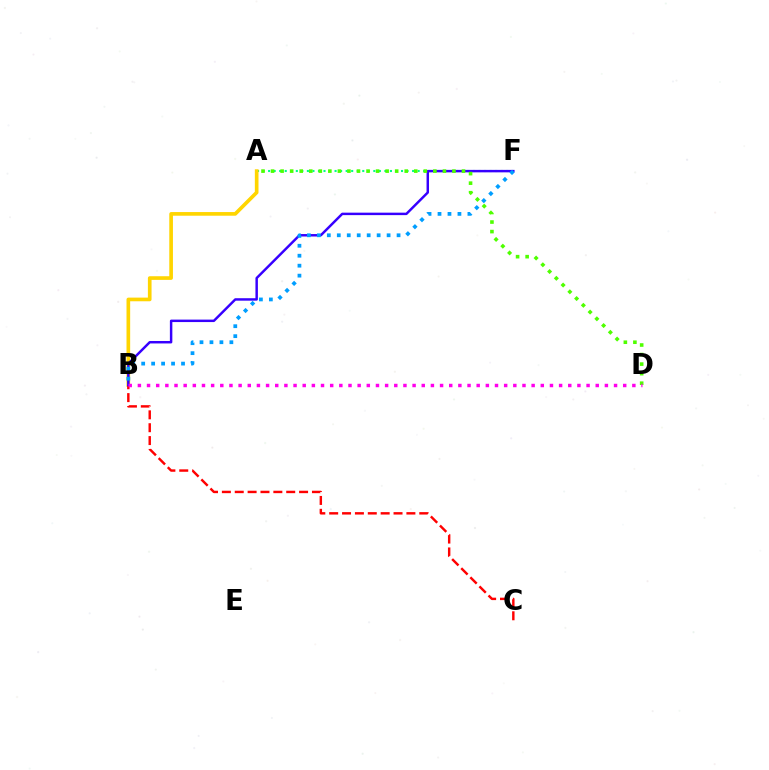{('A', 'F'): [{'color': '#00ff86', 'line_style': 'dotted', 'thickness': 1.5}], ('A', 'B'): [{'color': '#ffd500', 'line_style': 'solid', 'thickness': 2.63}], ('B', 'C'): [{'color': '#ff0000', 'line_style': 'dashed', 'thickness': 1.75}], ('B', 'F'): [{'color': '#3700ff', 'line_style': 'solid', 'thickness': 1.78}, {'color': '#009eff', 'line_style': 'dotted', 'thickness': 2.71}], ('A', 'D'): [{'color': '#4fff00', 'line_style': 'dotted', 'thickness': 2.59}], ('B', 'D'): [{'color': '#ff00ed', 'line_style': 'dotted', 'thickness': 2.49}]}